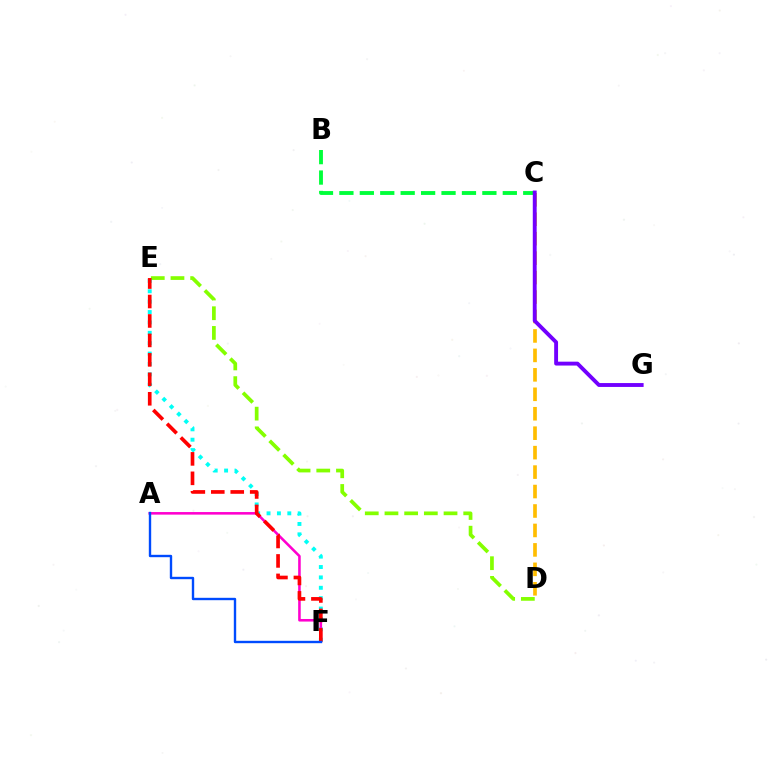{('C', 'D'): [{'color': '#ffbd00', 'line_style': 'dashed', 'thickness': 2.64}], ('D', 'E'): [{'color': '#84ff00', 'line_style': 'dashed', 'thickness': 2.67}], ('B', 'C'): [{'color': '#00ff39', 'line_style': 'dashed', 'thickness': 2.77}], ('E', 'F'): [{'color': '#00fff6', 'line_style': 'dotted', 'thickness': 2.82}, {'color': '#ff0000', 'line_style': 'dashed', 'thickness': 2.64}], ('A', 'F'): [{'color': '#ff00cf', 'line_style': 'solid', 'thickness': 1.85}, {'color': '#004bff', 'line_style': 'solid', 'thickness': 1.71}], ('C', 'G'): [{'color': '#7200ff', 'line_style': 'solid', 'thickness': 2.79}]}